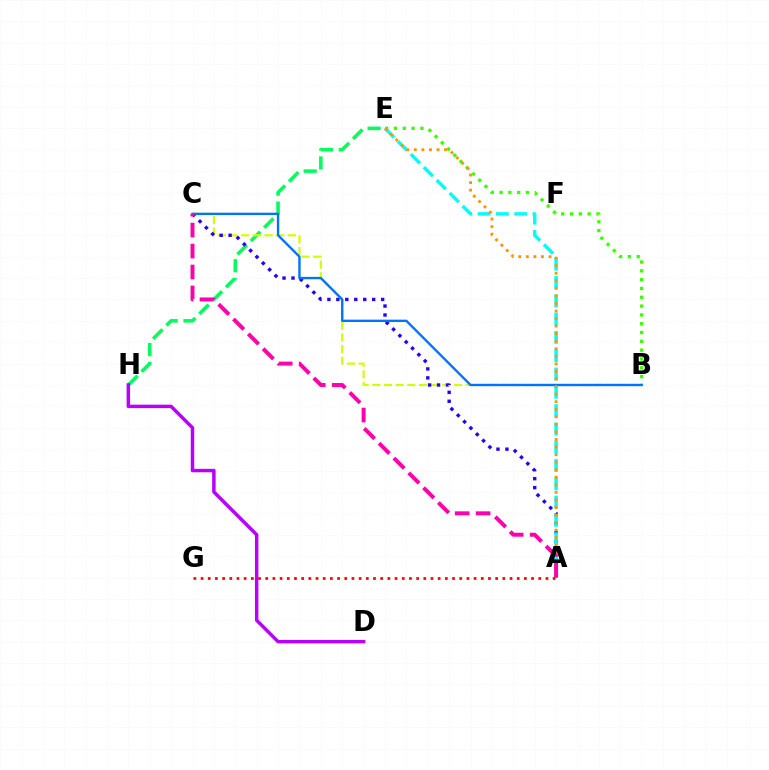{('E', 'H'): [{'color': '#00ff5c', 'line_style': 'dashed', 'thickness': 2.56}], ('B', 'C'): [{'color': '#d1ff00', 'line_style': 'dashed', 'thickness': 1.58}, {'color': '#0074ff', 'line_style': 'solid', 'thickness': 1.71}], ('A', 'C'): [{'color': '#2500ff', 'line_style': 'dotted', 'thickness': 2.43}, {'color': '#ff00ac', 'line_style': 'dashed', 'thickness': 2.85}], ('D', 'H'): [{'color': '#b900ff', 'line_style': 'solid', 'thickness': 2.49}], ('B', 'E'): [{'color': '#3dff00', 'line_style': 'dotted', 'thickness': 2.39}], ('A', 'E'): [{'color': '#00fff6', 'line_style': 'dashed', 'thickness': 2.49}, {'color': '#ff9400', 'line_style': 'dotted', 'thickness': 2.05}], ('A', 'G'): [{'color': '#ff0000', 'line_style': 'dotted', 'thickness': 1.95}]}